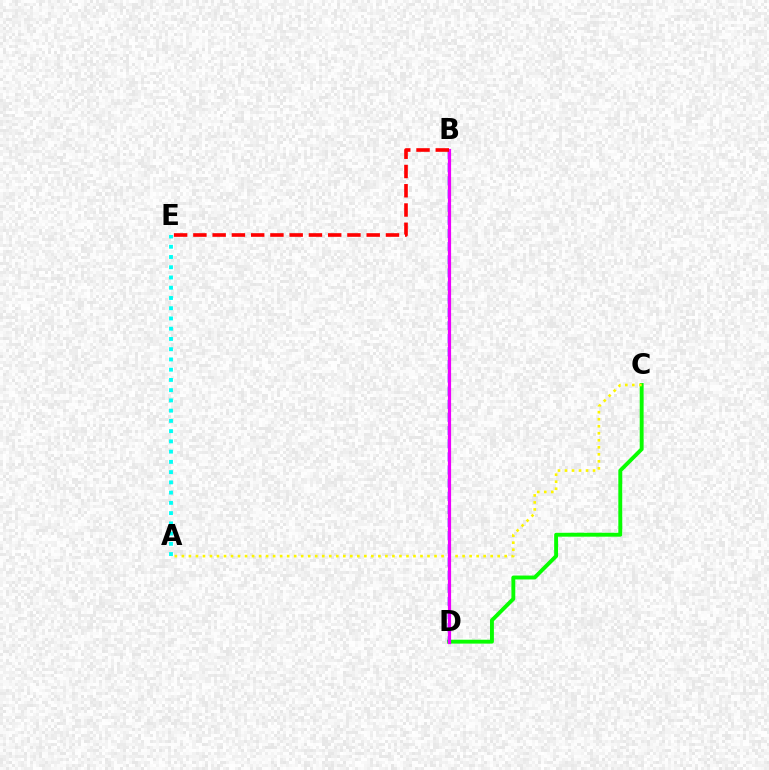{('C', 'D'): [{'color': '#08ff00', 'line_style': 'solid', 'thickness': 2.81}], ('B', 'D'): [{'color': '#0010ff', 'line_style': 'dashed', 'thickness': 1.79}, {'color': '#ee00ff', 'line_style': 'solid', 'thickness': 2.3}], ('A', 'E'): [{'color': '#00fff6', 'line_style': 'dotted', 'thickness': 2.78}], ('A', 'C'): [{'color': '#fcf500', 'line_style': 'dotted', 'thickness': 1.91}], ('B', 'E'): [{'color': '#ff0000', 'line_style': 'dashed', 'thickness': 2.62}]}